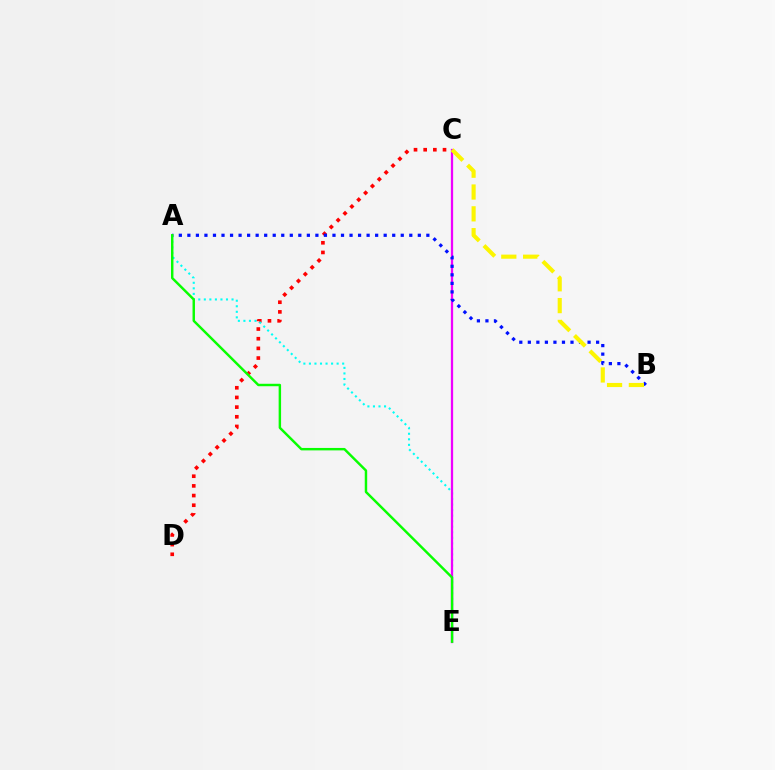{('C', 'D'): [{'color': '#ff0000', 'line_style': 'dotted', 'thickness': 2.63}], ('A', 'E'): [{'color': '#00fff6', 'line_style': 'dotted', 'thickness': 1.51}, {'color': '#08ff00', 'line_style': 'solid', 'thickness': 1.76}], ('C', 'E'): [{'color': '#ee00ff', 'line_style': 'solid', 'thickness': 1.64}], ('A', 'B'): [{'color': '#0010ff', 'line_style': 'dotted', 'thickness': 2.32}], ('B', 'C'): [{'color': '#fcf500', 'line_style': 'dashed', 'thickness': 2.96}]}